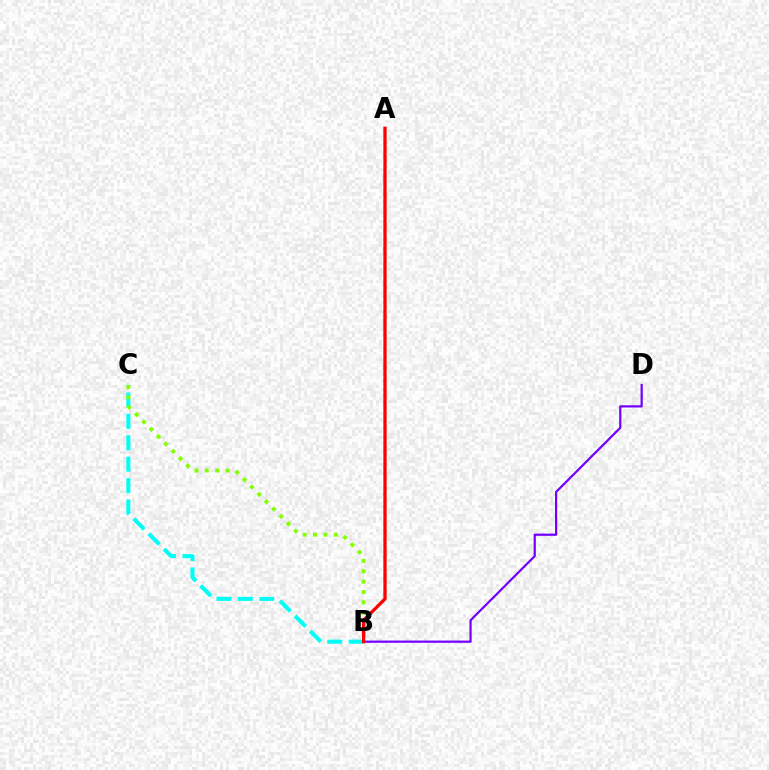{('B', 'C'): [{'color': '#00fff6', 'line_style': 'dashed', 'thickness': 2.91}, {'color': '#84ff00', 'line_style': 'dotted', 'thickness': 2.82}], ('B', 'D'): [{'color': '#7200ff', 'line_style': 'solid', 'thickness': 1.59}], ('A', 'B'): [{'color': '#ff0000', 'line_style': 'solid', 'thickness': 2.38}]}